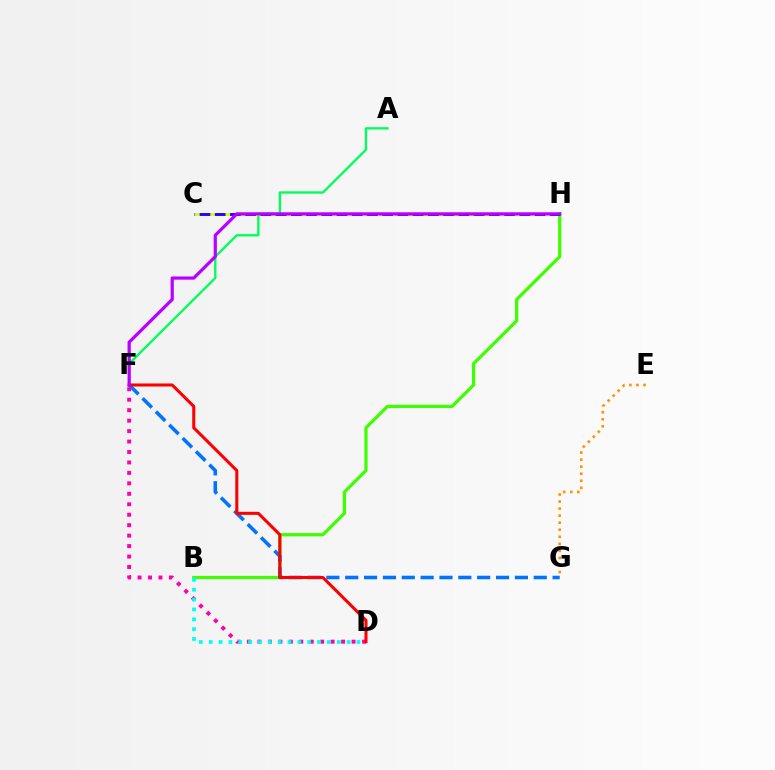{('E', 'G'): [{'color': '#ff9400', 'line_style': 'dotted', 'thickness': 1.91}], ('D', 'F'): [{'color': '#ff00ac', 'line_style': 'dotted', 'thickness': 2.84}, {'color': '#ff0000', 'line_style': 'solid', 'thickness': 2.2}], ('A', 'F'): [{'color': '#00ff5c', 'line_style': 'solid', 'thickness': 1.7}], ('B', 'H'): [{'color': '#3dff00', 'line_style': 'solid', 'thickness': 2.32}], ('F', 'G'): [{'color': '#0074ff', 'line_style': 'dashed', 'thickness': 2.56}], ('C', 'H'): [{'color': '#d1ff00', 'line_style': 'dashed', 'thickness': 1.93}, {'color': '#2500ff', 'line_style': 'dashed', 'thickness': 2.07}], ('F', 'H'): [{'color': '#b900ff', 'line_style': 'solid', 'thickness': 2.31}], ('B', 'D'): [{'color': '#00fff6', 'line_style': 'dotted', 'thickness': 2.68}]}